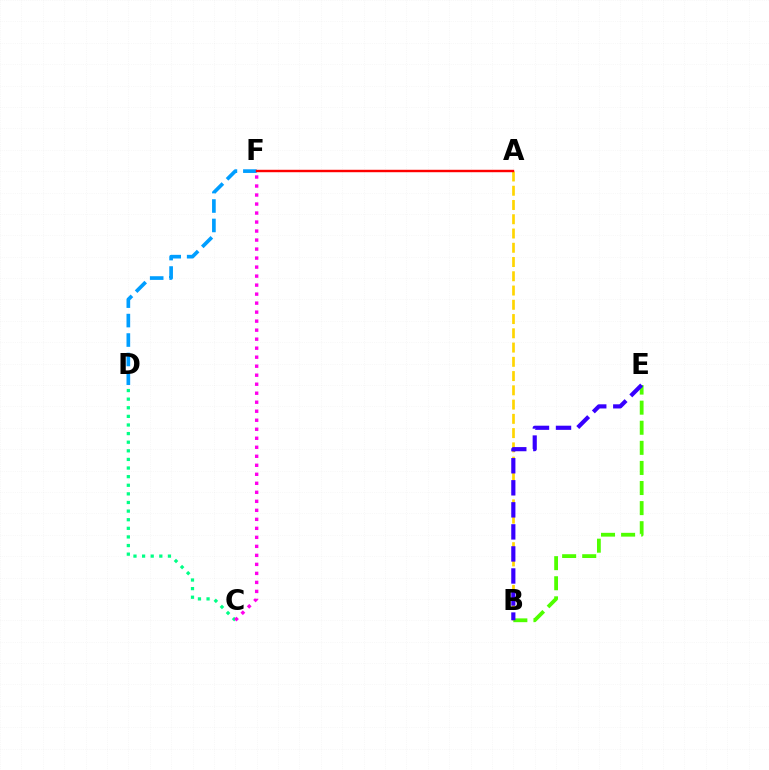{('C', 'D'): [{'color': '#00ff86', 'line_style': 'dotted', 'thickness': 2.34}], ('A', 'B'): [{'color': '#ffd500', 'line_style': 'dashed', 'thickness': 1.94}], ('C', 'F'): [{'color': '#ff00ed', 'line_style': 'dotted', 'thickness': 2.45}], ('B', 'E'): [{'color': '#4fff00', 'line_style': 'dashed', 'thickness': 2.73}, {'color': '#3700ff', 'line_style': 'dashed', 'thickness': 2.99}], ('D', 'F'): [{'color': '#009eff', 'line_style': 'dashed', 'thickness': 2.64}], ('A', 'F'): [{'color': '#ff0000', 'line_style': 'solid', 'thickness': 1.75}]}